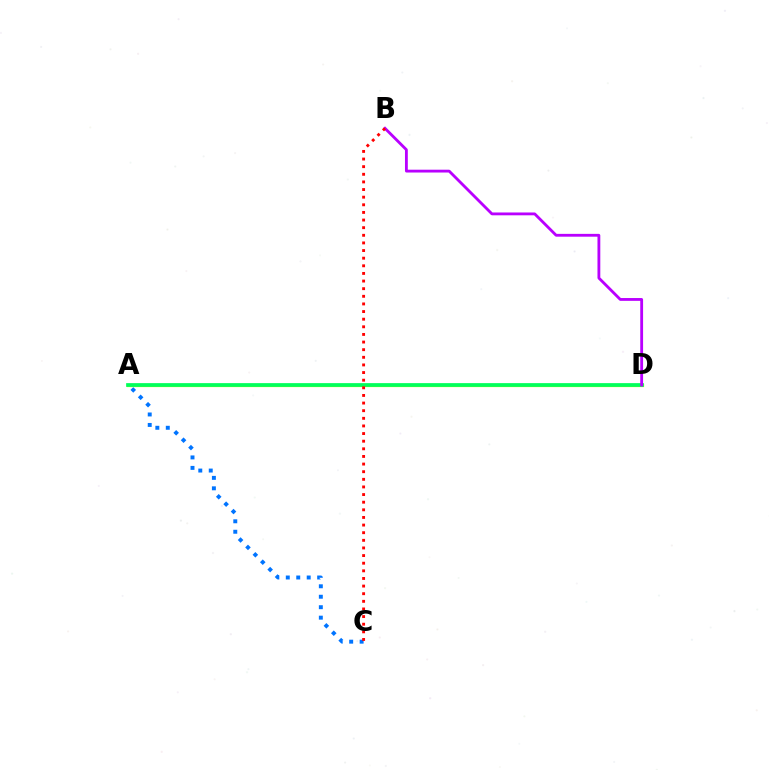{('A', 'C'): [{'color': '#0074ff', 'line_style': 'dotted', 'thickness': 2.84}], ('A', 'D'): [{'color': '#d1ff00', 'line_style': 'solid', 'thickness': 2.33}, {'color': '#00ff5c', 'line_style': 'solid', 'thickness': 2.68}], ('B', 'D'): [{'color': '#b900ff', 'line_style': 'solid', 'thickness': 2.03}], ('B', 'C'): [{'color': '#ff0000', 'line_style': 'dotted', 'thickness': 2.07}]}